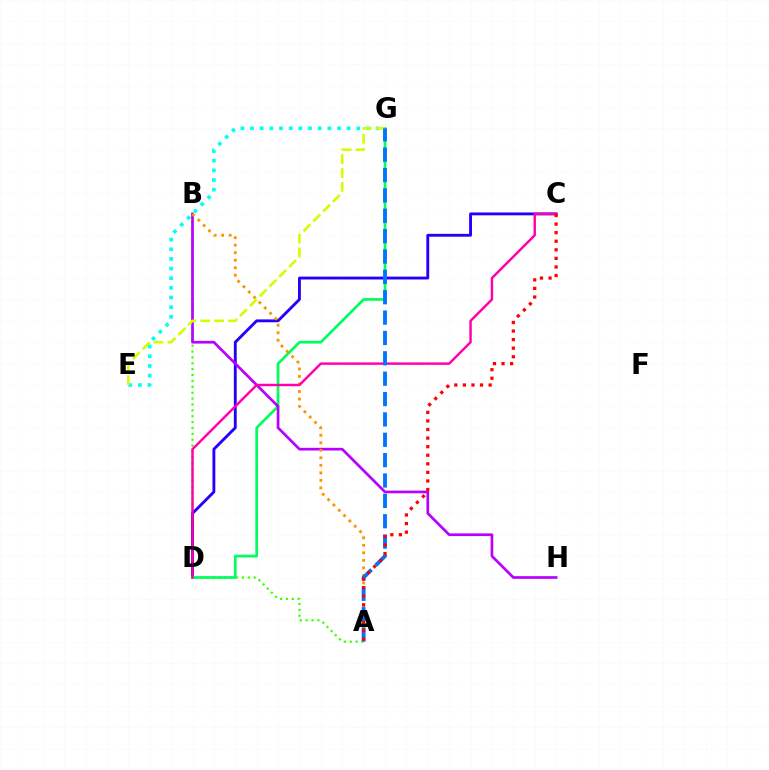{('E', 'G'): [{'color': '#00fff6', 'line_style': 'dotted', 'thickness': 2.62}, {'color': '#d1ff00', 'line_style': 'dashed', 'thickness': 1.89}], ('A', 'B'): [{'color': '#3dff00', 'line_style': 'dotted', 'thickness': 1.6}, {'color': '#ff9400', 'line_style': 'dotted', 'thickness': 2.04}], ('C', 'D'): [{'color': '#2500ff', 'line_style': 'solid', 'thickness': 2.06}, {'color': '#ff00ac', 'line_style': 'solid', 'thickness': 1.76}], ('D', 'G'): [{'color': '#00ff5c', 'line_style': 'solid', 'thickness': 1.95}], ('B', 'H'): [{'color': '#b900ff', 'line_style': 'solid', 'thickness': 1.95}], ('A', 'G'): [{'color': '#0074ff', 'line_style': 'dashed', 'thickness': 2.77}], ('A', 'C'): [{'color': '#ff0000', 'line_style': 'dotted', 'thickness': 2.33}]}